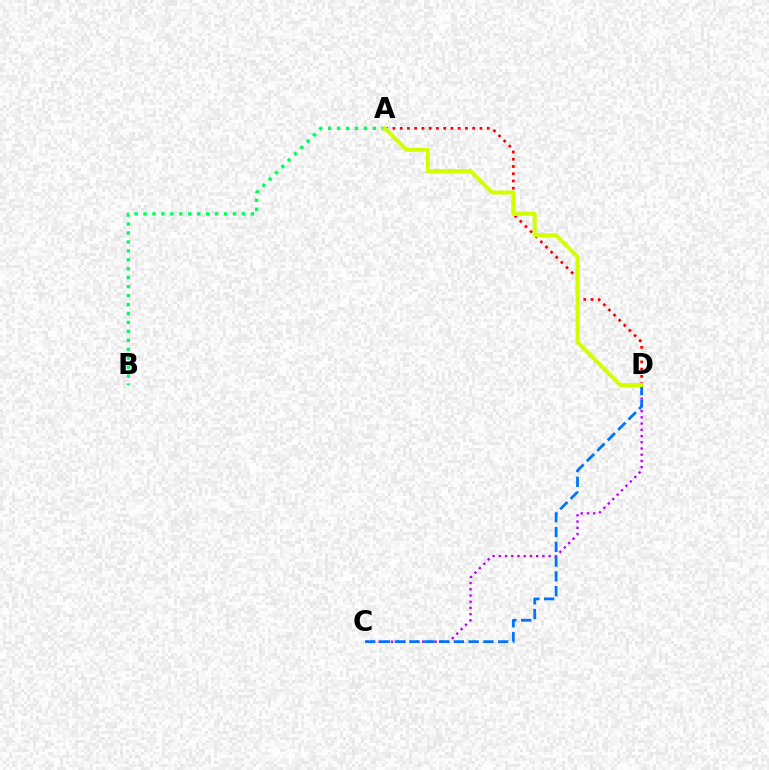{('C', 'D'): [{'color': '#b900ff', 'line_style': 'dotted', 'thickness': 1.69}, {'color': '#0074ff', 'line_style': 'dashed', 'thickness': 2.01}], ('A', 'D'): [{'color': '#ff0000', 'line_style': 'dotted', 'thickness': 1.97}, {'color': '#d1ff00', 'line_style': 'solid', 'thickness': 2.88}], ('A', 'B'): [{'color': '#00ff5c', 'line_style': 'dotted', 'thickness': 2.43}]}